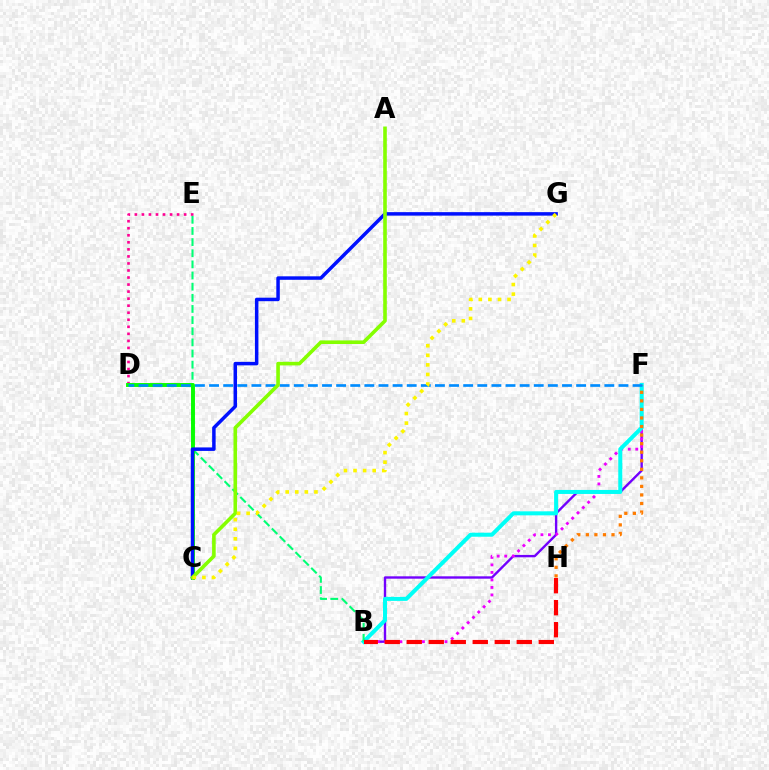{('D', 'E'): [{'color': '#ff0094', 'line_style': 'dotted', 'thickness': 1.91}], ('B', 'F'): [{'color': '#7200ff', 'line_style': 'solid', 'thickness': 1.71}, {'color': '#ee00ff', 'line_style': 'dotted', 'thickness': 2.04}, {'color': '#00fff6', 'line_style': 'solid', 'thickness': 2.89}], ('F', 'H'): [{'color': '#ff7c00', 'line_style': 'dotted', 'thickness': 2.32}], ('B', 'E'): [{'color': '#00ff74', 'line_style': 'dashed', 'thickness': 1.51}], ('B', 'H'): [{'color': '#ff0000', 'line_style': 'dashed', 'thickness': 2.99}], ('C', 'D'): [{'color': '#08ff00', 'line_style': 'solid', 'thickness': 2.82}], ('D', 'F'): [{'color': '#008cff', 'line_style': 'dashed', 'thickness': 1.92}], ('C', 'G'): [{'color': '#0010ff', 'line_style': 'solid', 'thickness': 2.51}, {'color': '#fcf500', 'line_style': 'dotted', 'thickness': 2.6}], ('A', 'C'): [{'color': '#84ff00', 'line_style': 'solid', 'thickness': 2.6}]}